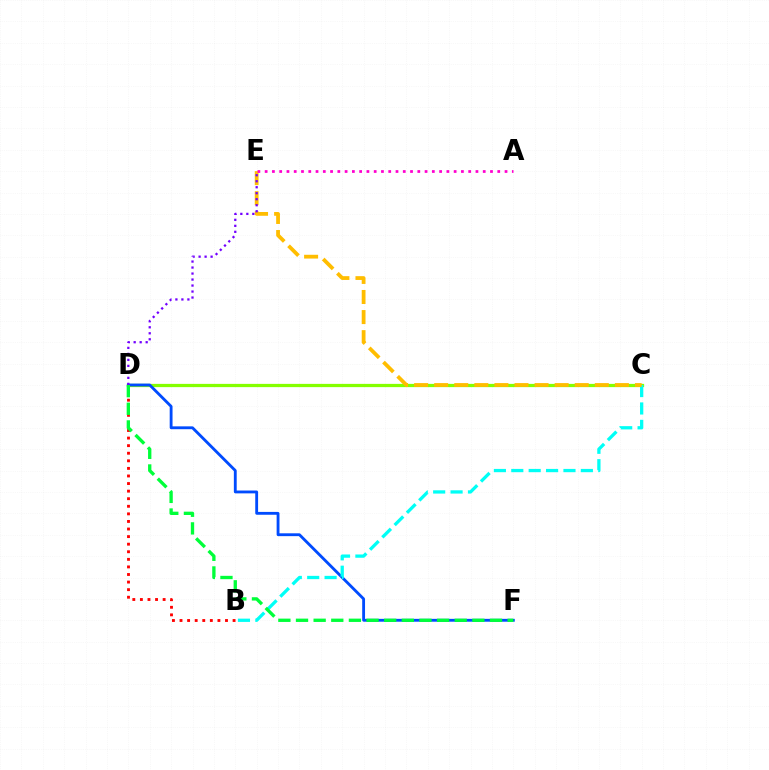{('C', 'D'): [{'color': '#84ff00', 'line_style': 'solid', 'thickness': 2.34}], ('D', 'F'): [{'color': '#004bff', 'line_style': 'solid', 'thickness': 2.05}, {'color': '#00ff39', 'line_style': 'dashed', 'thickness': 2.4}], ('B', 'C'): [{'color': '#00fff6', 'line_style': 'dashed', 'thickness': 2.36}], ('C', 'E'): [{'color': '#ffbd00', 'line_style': 'dashed', 'thickness': 2.73}], ('B', 'D'): [{'color': '#ff0000', 'line_style': 'dotted', 'thickness': 2.06}], ('D', 'E'): [{'color': '#7200ff', 'line_style': 'dotted', 'thickness': 1.63}], ('A', 'E'): [{'color': '#ff00cf', 'line_style': 'dotted', 'thickness': 1.98}]}